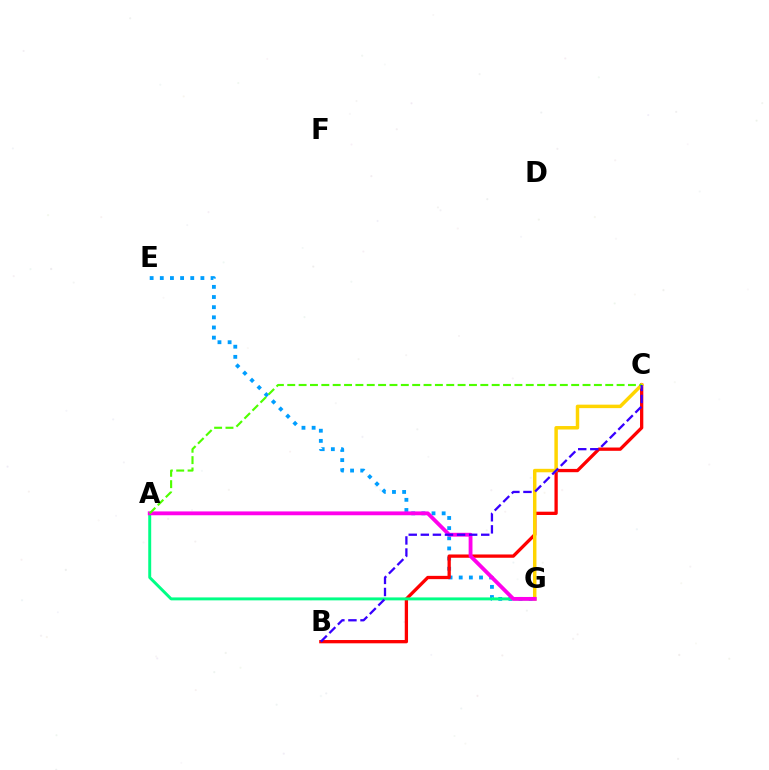{('E', 'G'): [{'color': '#009eff', 'line_style': 'dotted', 'thickness': 2.76}], ('B', 'C'): [{'color': '#ff0000', 'line_style': 'solid', 'thickness': 2.37}, {'color': '#3700ff', 'line_style': 'dashed', 'thickness': 1.64}], ('A', 'G'): [{'color': '#00ff86', 'line_style': 'solid', 'thickness': 2.12}, {'color': '#ff00ed', 'line_style': 'solid', 'thickness': 2.76}], ('C', 'G'): [{'color': '#ffd500', 'line_style': 'solid', 'thickness': 2.5}], ('A', 'C'): [{'color': '#4fff00', 'line_style': 'dashed', 'thickness': 1.54}]}